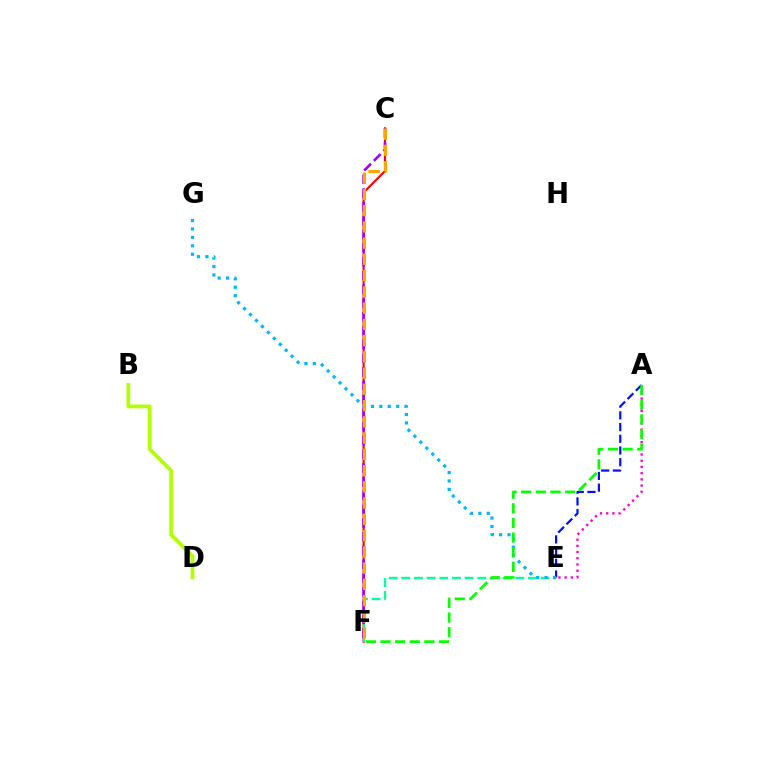{('C', 'F'): [{'color': '#ff0000', 'line_style': 'solid', 'thickness': 1.55}, {'color': '#9b00ff', 'line_style': 'dashed', 'thickness': 1.87}, {'color': '#ffa500', 'line_style': 'dashed', 'thickness': 2.21}], ('A', 'E'): [{'color': '#ff00bd', 'line_style': 'dotted', 'thickness': 1.69}, {'color': '#0010ff', 'line_style': 'dashed', 'thickness': 1.59}], ('B', 'D'): [{'color': '#b3ff00', 'line_style': 'solid', 'thickness': 2.72}], ('E', 'F'): [{'color': '#00ff9d', 'line_style': 'dashed', 'thickness': 1.72}], ('E', 'G'): [{'color': '#00b5ff', 'line_style': 'dotted', 'thickness': 2.29}], ('A', 'F'): [{'color': '#08ff00', 'line_style': 'dashed', 'thickness': 1.99}]}